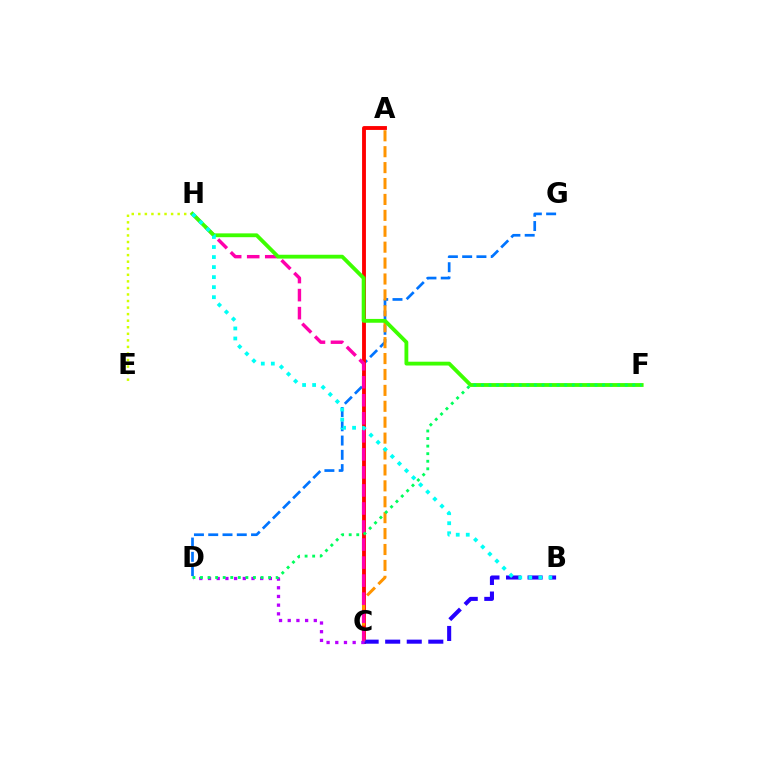{('D', 'G'): [{'color': '#0074ff', 'line_style': 'dashed', 'thickness': 1.94}], ('A', 'C'): [{'color': '#ff0000', 'line_style': 'solid', 'thickness': 2.78}, {'color': '#ff9400', 'line_style': 'dashed', 'thickness': 2.16}], ('B', 'C'): [{'color': '#2500ff', 'line_style': 'dashed', 'thickness': 2.93}], ('C', 'D'): [{'color': '#b900ff', 'line_style': 'dotted', 'thickness': 2.36}], ('E', 'H'): [{'color': '#d1ff00', 'line_style': 'dotted', 'thickness': 1.78}], ('C', 'H'): [{'color': '#ff00ac', 'line_style': 'dashed', 'thickness': 2.45}], ('F', 'H'): [{'color': '#3dff00', 'line_style': 'solid', 'thickness': 2.75}], ('D', 'F'): [{'color': '#00ff5c', 'line_style': 'dotted', 'thickness': 2.06}], ('B', 'H'): [{'color': '#00fff6', 'line_style': 'dotted', 'thickness': 2.73}]}